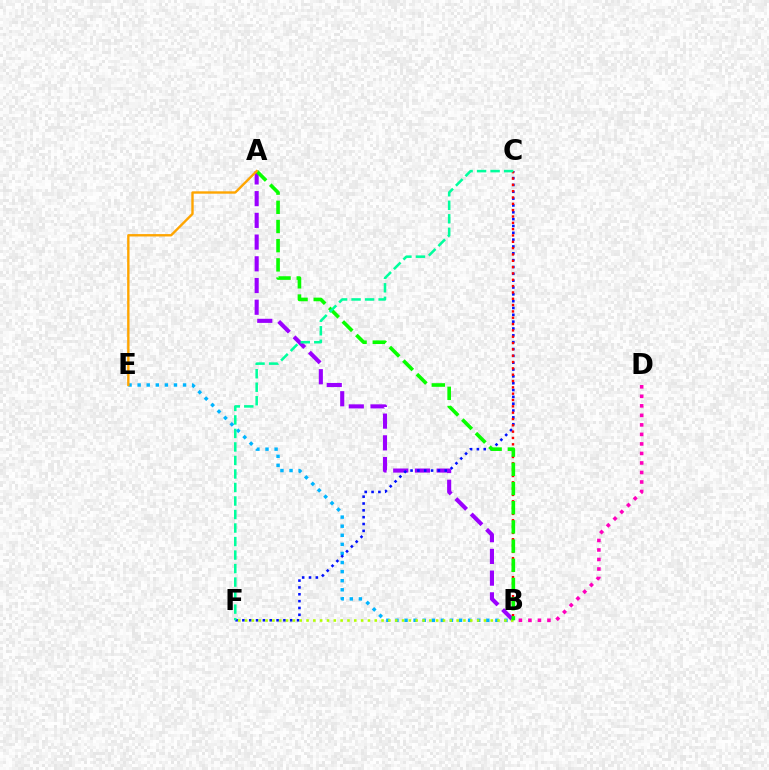{('A', 'B'): [{'color': '#9b00ff', 'line_style': 'dashed', 'thickness': 2.95}, {'color': '#08ff00', 'line_style': 'dashed', 'thickness': 2.61}], ('B', 'E'): [{'color': '#00b5ff', 'line_style': 'dotted', 'thickness': 2.47}], ('C', 'F'): [{'color': '#0010ff', 'line_style': 'dotted', 'thickness': 1.86}, {'color': '#00ff9d', 'line_style': 'dashed', 'thickness': 1.84}], ('B', 'C'): [{'color': '#ff0000', 'line_style': 'dotted', 'thickness': 1.72}], ('B', 'F'): [{'color': '#b3ff00', 'line_style': 'dotted', 'thickness': 1.85}], ('B', 'D'): [{'color': '#ff00bd', 'line_style': 'dotted', 'thickness': 2.59}], ('A', 'E'): [{'color': '#ffa500', 'line_style': 'solid', 'thickness': 1.72}]}